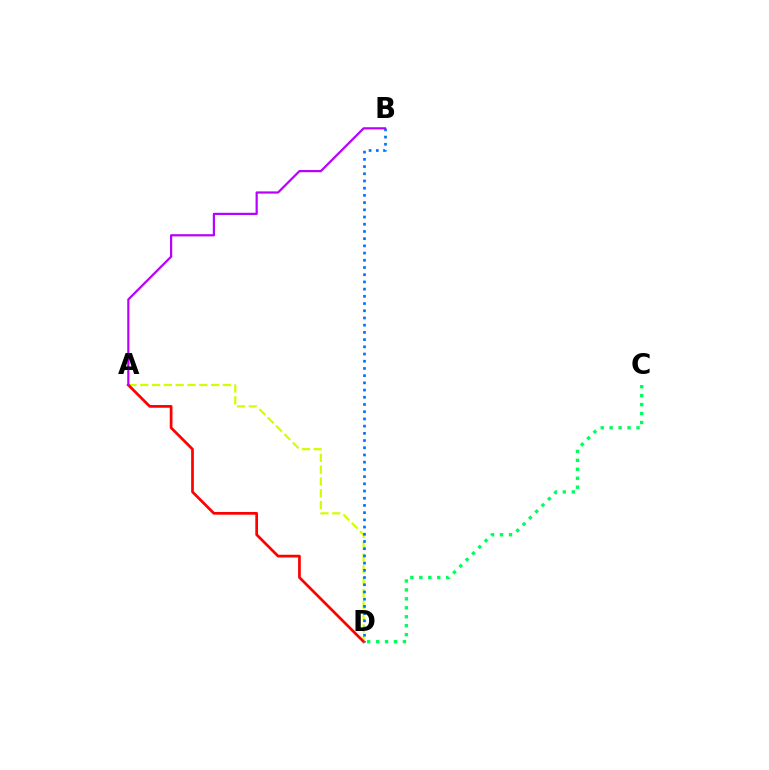{('A', 'D'): [{'color': '#d1ff00', 'line_style': 'dashed', 'thickness': 1.6}, {'color': '#ff0000', 'line_style': 'solid', 'thickness': 1.96}], ('C', 'D'): [{'color': '#00ff5c', 'line_style': 'dotted', 'thickness': 2.43}], ('B', 'D'): [{'color': '#0074ff', 'line_style': 'dotted', 'thickness': 1.96}], ('A', 'B'): [{'color': '#b900ff', 'line_style': 'solid', 'thickness': 1.59}]}